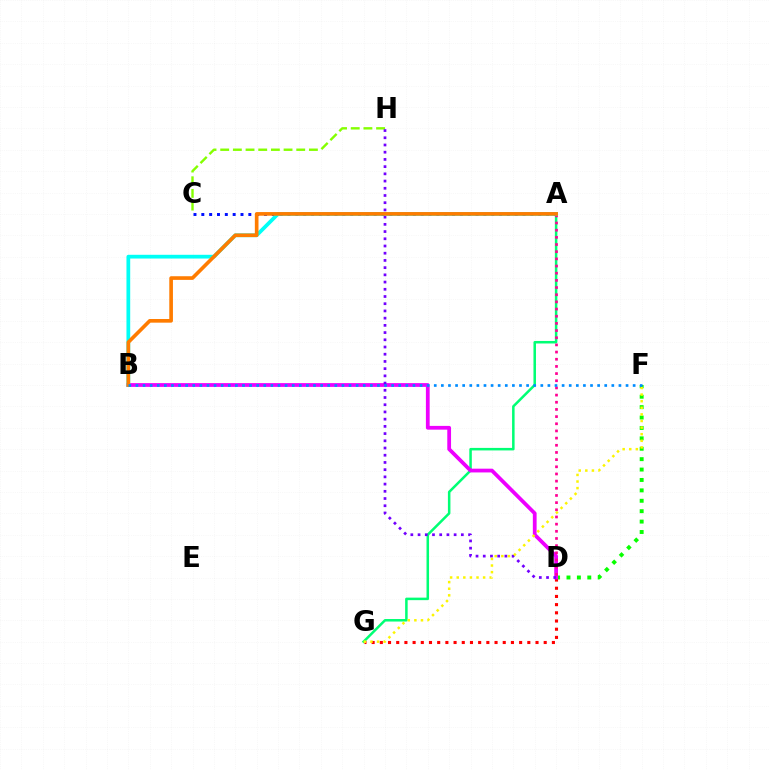{('D', 'F'): [{'color': '#08ff00', 'line_style': 'dotted', 'thickness': 2.83}], ('C', 'H'): [{'color': '#84ff00', 'line_style': 'dashed', 'thickness': 1.72}], ('D', 'G'): [{'color': '#ff0000', 'line_style': 'dotted', 'thickness': 2.23}], ('A', 'G'): [{'color': '#00ff74', 'line_style': 'solid', 'thickness': 1.81}], ('B', 'D'): [{'color': '#ee00ff', 'line_style': 'solid', 'thickness': 2.71}], ('D', 'H'): [{'color': '#7200ff', 'line_style': 'dotted', 'thickness': 1.96}], ('A', 'C'): [{'color': '#0010ff', 'line_style': 'dotted', 'thickness': 2.13}], ('A', 'D'): [{'color': '#ff0094', 'line_style': 'dotted', 'thickness': 1.95}], ('A', 'B'): [{'color': '#00fff6', 'line_style': 'solid', 'thickness': 2.7}, {'color': '#ff7c00', 'line_style': 'solid', 'thickness': 2.63}], ('F', 'G'): [{'color': '#fcf500', 'line_style': 'dotted', 'thickness': 1.79}], ('B', 'F'): [{'color': '#008cff', 'line_style': 'dotted', 'thickness': 1.93}]}